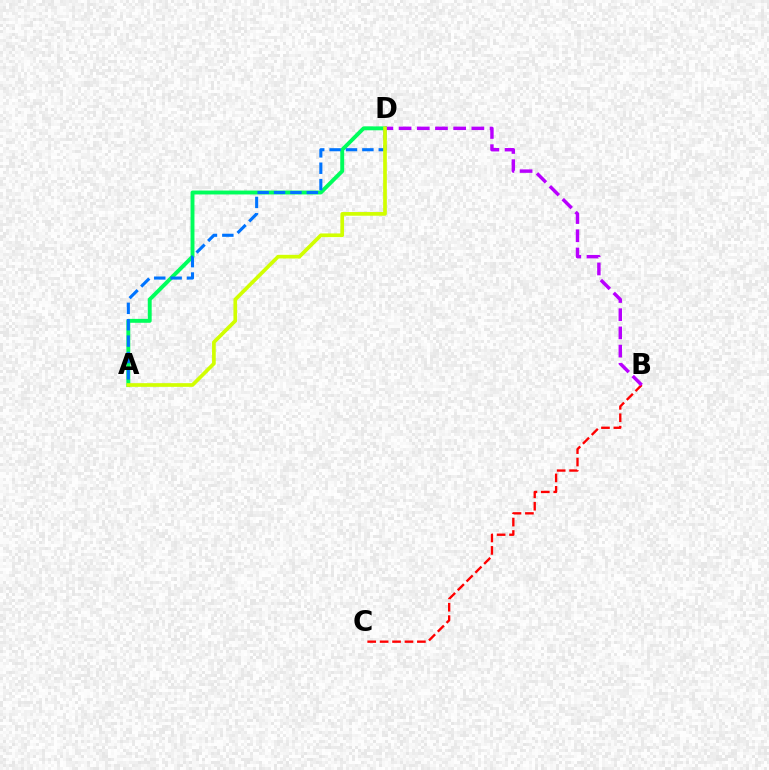{('A', 'D'): [{'color': '#00ff5c', 'line_style': 'solid', 'thickness': 2.81}, {'color': '#0074ff', 'line_style': 'dashed', 'thickness': 2.23}, {'color': '#d1ff00', 'line_style': 'solid', 'thickness': 2.65}], ('B', 'C'): [{'color': '#ff0000', 'line_style': 'dashed', 'thickness': 1.69}], ('B', 'D'): [{'color': '#b900ff', 'line_style': 'dashed', 'thickness': 2.47}]}